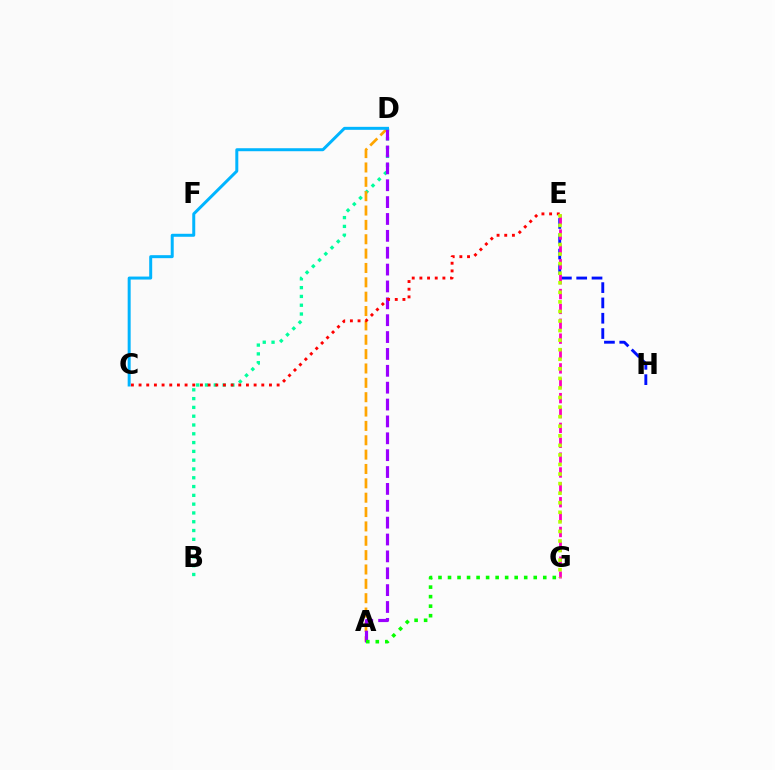{('B', 'D'): [{'color': '#00ff9d', 'line_style': 'dotted', 'thickness': 2.39}], ('E', 'H'): [{'color': '#0010ff', 'line_style': 'dashed', 'thickness': 2.08}], ('A', 'D'): [{'color': '#ffa500', 'line_style': 'dashed', 'thickness': 1.95}, {'color': '#9b00ff', 'line_style': 'dashed', 'thickness': 2.29}], ('A', 'G'): [{'color': '#08ff00', 'line_style': 'dotted', 'thickness': 2.59}], ('C', 'E'): [{'color': '#ff0000', 'line_style': 'dotted', 'thickness': 2.08}], ('E', 'G'): [{'color': '#ff00bd', 'line_style': 'dashed', 'thickness': 2.02}, {'color': '#b3ff00', 'line_style': 'dotted', 'thickness': 2.6}], ('C', 'D'): [{'color': '#00b5ff', 'line_style': 'solid', 'thickness': 2.15}]}